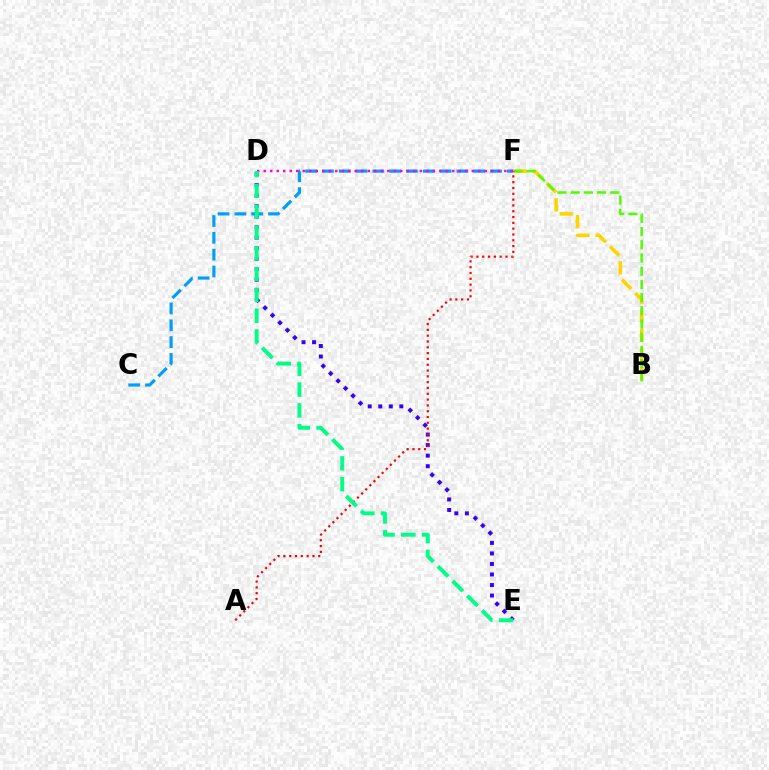{('D', 'E'): [{'color': '#3700ff', 'line_style': 'dotted', 'thickness': 2.86}, {'color': '#00ff86', 'line_style': 'dashed', 'thickness': 2.83}], ('B', 'F'): [{'color': '#ffd500', 'line_style': 'dashed', 'thickness': 2.59}, {'color': '#4fff00', 'line_style': 'dashed', 'thickness': 1.79}], ('C', 'F'): [{'color': '#009eff', 'line_style': 'dashed', 'thickness': 2.28}], ('A', 'F'): [{'color': '#ff0000', 'line_style': 'dotted', 'thickness': 1.58}], ('D', 'F'): [{'color': '#ff00ed', 'line_style': 'dotted', 'thickness': 1.77}]}